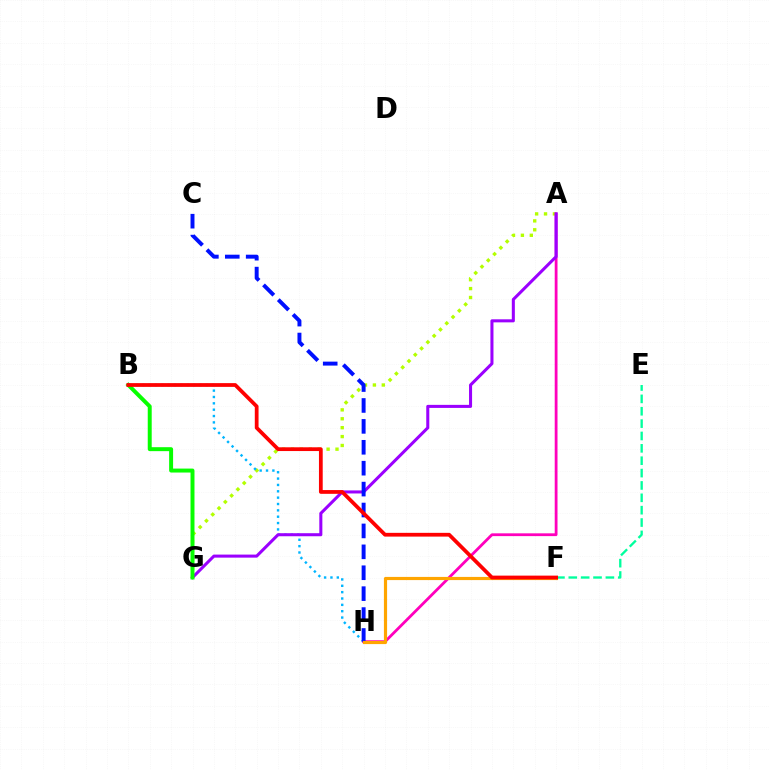{('A', 'G'): [{'color': '#b3ff00', 'line_style': 'dotted', 'thickness': 2.42}, {'color': '#9b00ff', 'line_style': 'solid', 'thickness': 2.19}], ('B', 'H'): [{'color': '#00b5ff', 'line_style': 'dotted', 'thickness': 1.73}], ('A', 'H'): [{'color': '#ff00bd', 'line_style': 'solid', 'thickness': 2.01}], ('C', 'H'): [{'color': '#0010ff', 'line_style': 'dashed', 'thickness': 2.84}], ('B', 'G'): [{'color': '#08ff00', 'line_style': 'solid', 'thickness': 2.85}], ('F', 'H'): [{'color': '#ffa500', 'line_style': 'solid', 'thickness': 2.29}], ('E', 'F'): [{'color': '#00ff9d', 'line_style': 'dashed', 'thickness': 1.68}], ('B', 'F'): [{'color': '#ff0000', 'line_style': 'solid', 'thickness': 2.71}]}